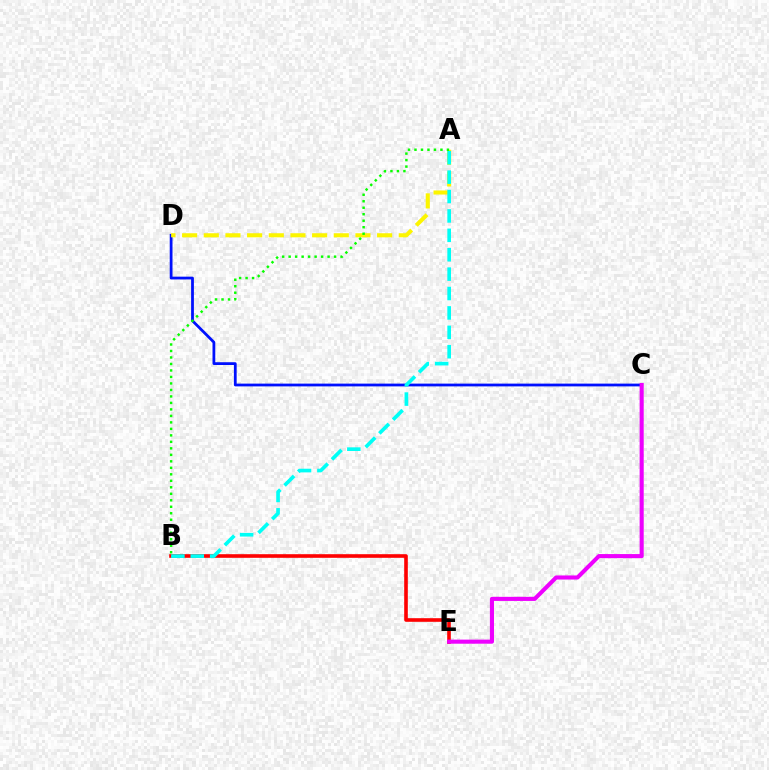{('B', 'E'): [{'color': '#ff0000', 'line_style': 'solid', 'thickness': 2.6}], ('C', 'D'): [{'color': '#0010ff', 'line_style': 'solid', 'thickness': 2.0}], ('A', 'D'): [{'color': '#fcf500', 'line_style': 'dashed', 'thickness': 2.94}], ('A', 'B'): [{'color': '#00fff6', 'line_style': 'dashed', 'thickness': 2.64}, {'color': '#08ff00', 'line_style': 'dotted', 'thickness': 1.76}], ('C', 'E'): [{'color': '#ee00ff', 'line_style': 'solid', 'thickness': 2.95}]}